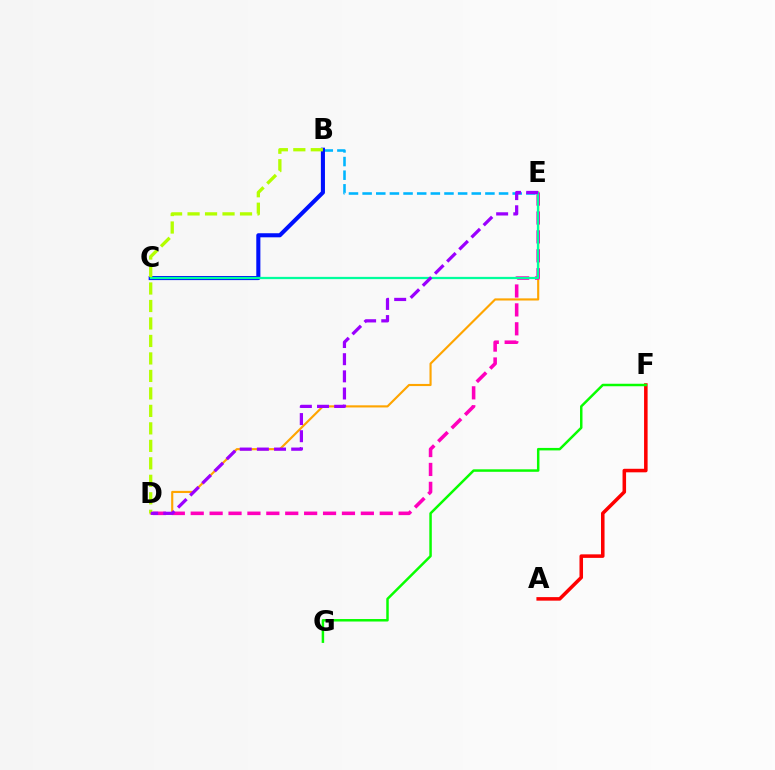{('D', 'E'): [{'color': '#ffa500', 'line_style': 'solid', 'thickness': 1.54}, {'color': '#ff00bd', 'line_style': 'dashed', 'thickness': 2.57}, {'color': '#9b00ff', 'line_style': 'dashed', 'thickness': 2.33}], ('B', 'E'): [{'color': '#00b5ff', 'line_style': 'dashed', 'thickness': 1.85}], ('A', 'F'): [{'color': '#ff0000', 'line_style': 'solid', 'thickness': 2.55}], ('F', 'G'): [{'color': '#08ff00', 'line_style': 'solid', 'thickness': 1.79}], ('B', 'C'): [{'color': '#0010ff', 'line_style': 'solid', 'thickness': 2.94}], ('C', 'E'): [{'color': '#00ff9d', 'line_style': 'solid', 'thickness': 1.62}], ('B', 'D'): [{'color': '#b3ff00', 'line_style': 'dashed', 'thickness': 2.38}]}